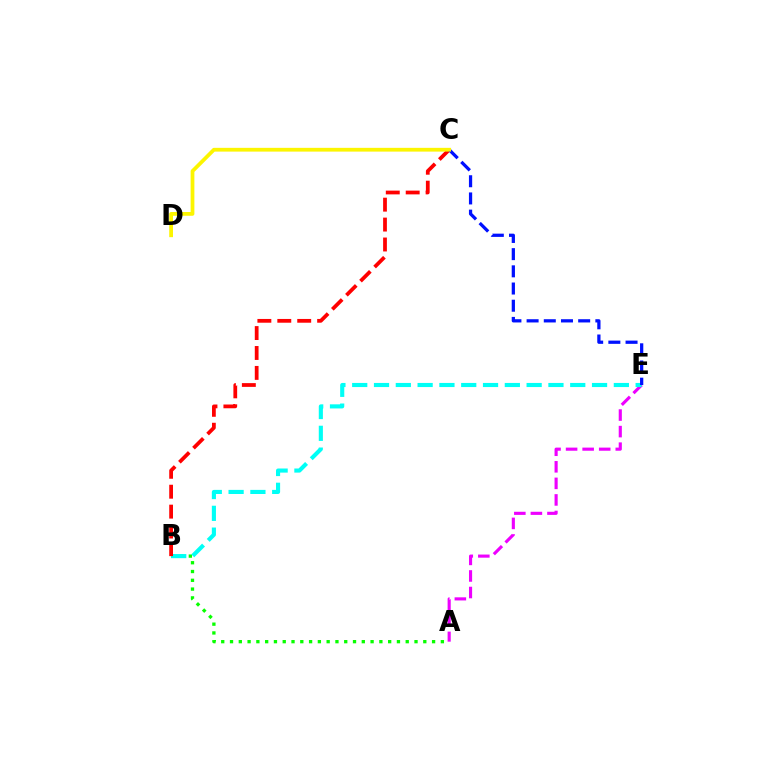{('A', 'B'): [{'color': '#08ff00', 'line_style': 'dotted', 'thickness': 2.39}], ('A', 'E'): [{'color': '#ee00ff', 'line_style': 'dashed', 'thickness': 2.25}], ('B', 'E'): [{'color': '#00fff6', 'line_style': 'dashed', 'thickness': 2.96}], ('B', 'C'): [{'color': '#ff0000', 'line_style': 'dashed', 'thickness': 2.71}], ('C', 'E'): [{'color': '#0010ff', 'line_style': 'dashed', 'thickness': 2.34}], ('C', 'D'): [{'color': '#fcf500', 'line_style': 'solid', 'thickness': 2.71}]}